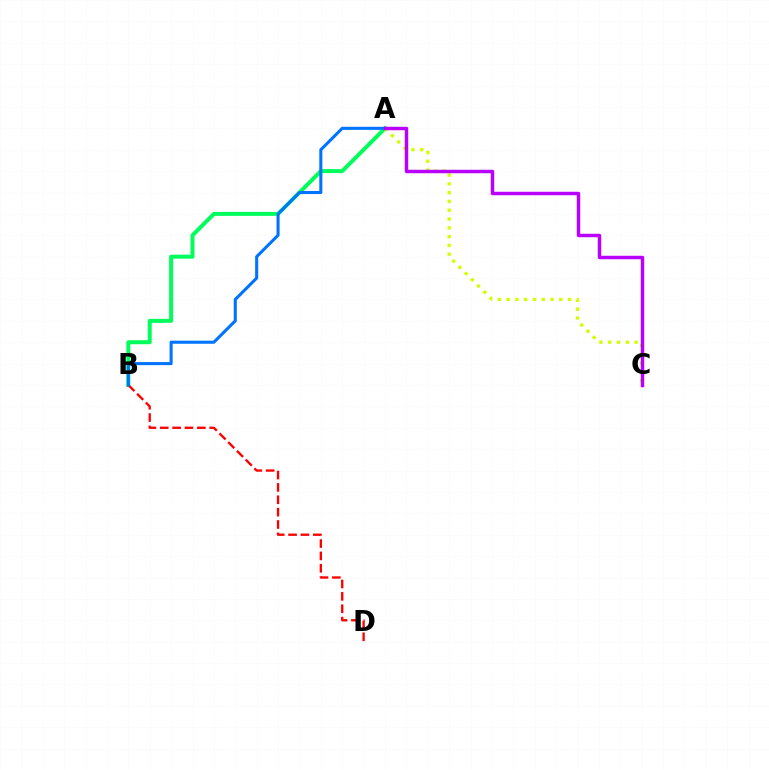{('A', 'B'): [{'color': '#00ff5c', 'line_style': 'solid', 'thickness': 2.87}, {'color': '#0074ff', 'line_style': 'solid', 'thickness': 2.21}], ('A', 'C'): [{'color': '#d1ff00', 'line_style': 'dotted', 'thickness': 2.39}, {'color': '#b900ff', 'line_style': 'solid', 'thickness': 2.49}], ('B', 'D'): [{'color': '#ff0000', 'line_style': 'dashed', 'thickness': 1.68}]}